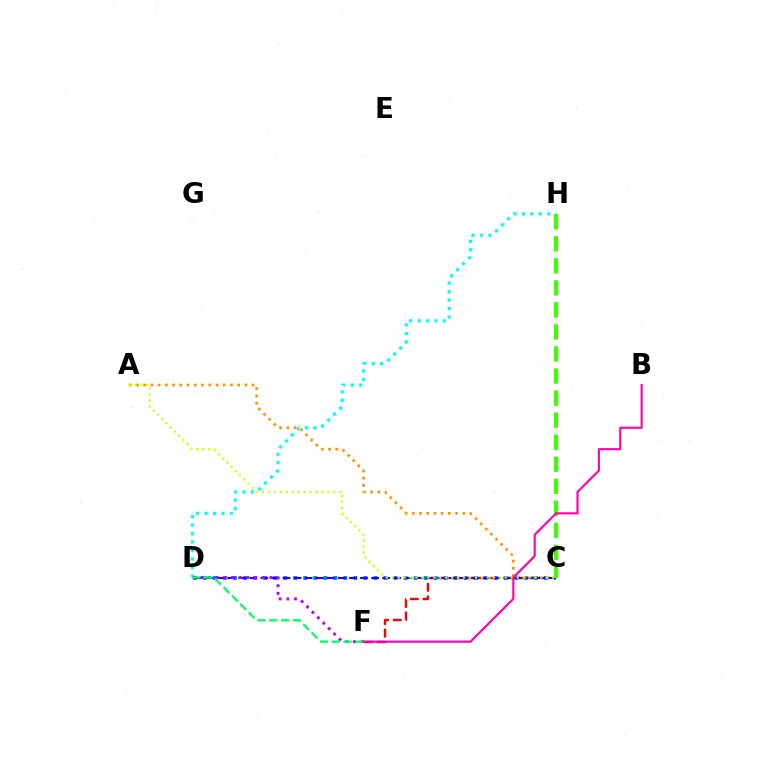{('C', 'F'): [{'color': '#ff0000', 'line_style': 'dashed', 'thickness': 1.73}], ('C', 'D'): [{'color': '#0074ff', 'line_style': 'dotted', 'thickness': 2.72}, {'color': '#2500ff', 'line_style': 'dashed', 'thickness': 1.5}], ('D', 'H'): [{'color': '#00fff6', 'line_style': 'dotted', 'thickness': 2.3}], ('A', 'C'): [{'color': '#ff9400', 'line_style': 'dotted', 'thickness': 1.96}, {'color': '#d1ff00', 'line_style': 'dotted', 'thickness': 1.62}], ('D', 'F'): [{'color': '#b900ff', 'line_style': 'dotted', 'thickness': 2.08}, {'color': '#00ff5c', 'line_style': 'dashed', 'thickness': 1.61}], ('C', 'H'): [{'color': '#3dff00', 'line_style': 'dashed', 'thickness': 3.0}], ('B', 'F'): [{'color': '#ff00ac', 'line_style': 'solid', 'thickness': 1.53}]}